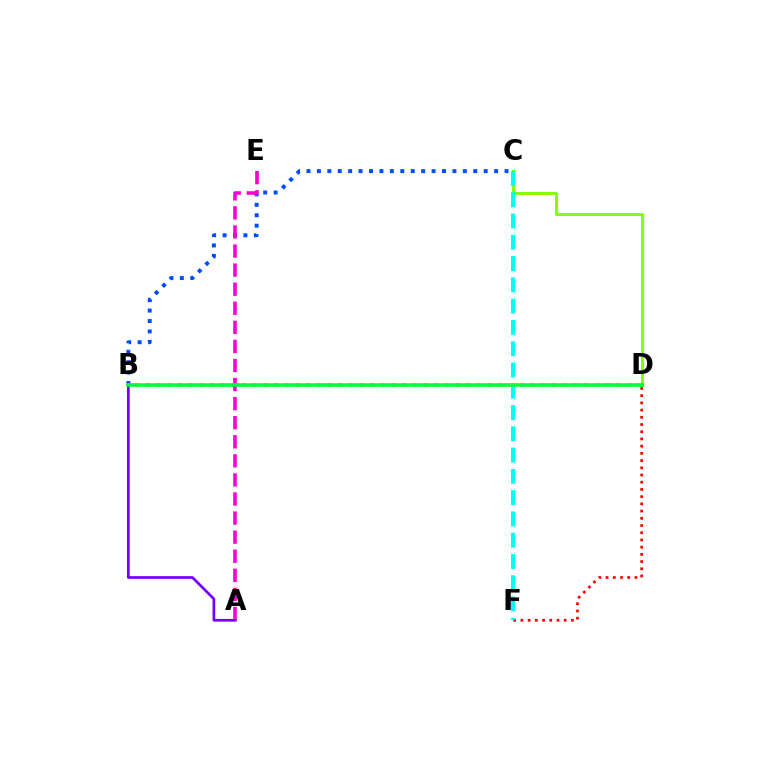{('B', 'C'): [{'color': '#004bff', 'line_style': 'dotted', 'thickness': 2.83}], ('B', 'D'): [{'color': '#ffbd00', 'line_style': 'dotted', 'thickness': 2.91}, {'color': '#00ff39', 'line_style': 'solid', 'thickness': 2.6}], ('D', 'F'): [{'color': '#ff0000', 'line_style': 'dotted', 'thickness': 1.96}], ('C', 'D'): [{'color': '#84ff00', 'line_style': 'solid', 'thickness': 2.13}], ('A', 'E'): [{'color': '#ff00cf', 'line_style': 'dashed', 'thickness': 2.59}], ('A', 'B'): [{'color': '#7200ff', 'line_style': 'solid', 'thickness': 1.95}], ('C', 'F'): [{'color': '#00fff6', 'line_style': 'dashed', 'thickness': 2.89}]}